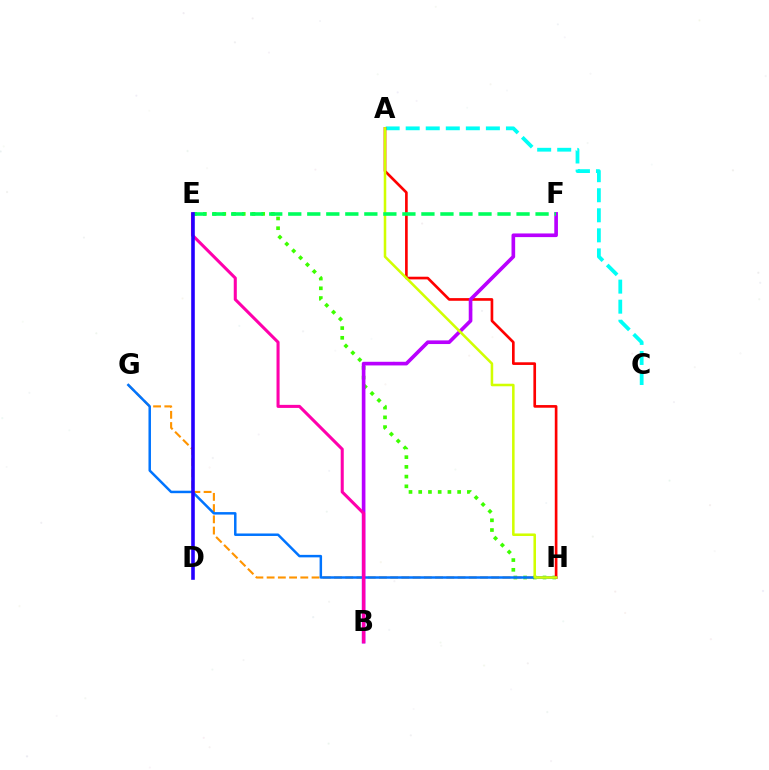{('E', 'H'): [{'color': '#3dff00', 'line_style': 'dotted', 'thickness': 2.64}], ('G', 'H'): [{'color': '#ff9400', 'line_style': 'dashed', 'thickness': 1.53}, {'color': '#0074ff', 'line_style': 'solid', 'thickness': 1.79}], ('A', 'C'): [{'color': '#00fff6', 'line_style': 'dashed', 'thickness': 2.72}], ('A', 'H'): [{'color': '#ff0000', 'line_style': 'solid', 'thickness': 1.92}, {'color': '#d1ff00', 'line_style': 'solid', 'thickness': 1.83}], ('B', 'F'): [{'color': '#b900ff', 'line_style': 'solid', 'thickness': 2.63}], ('E', 'F'): [{'color': '#00ff5c', 'line_style': 'dashed', 'thickness': 2.58}], ('B', 'E'): [{'color': '#ff00ac', 'line_style': 'solid', 'thickness': 2.2}], ('D', 'E'): [{'color': '#2500ff', 'line_style': 'solid', 'thickness': 2.59}]}